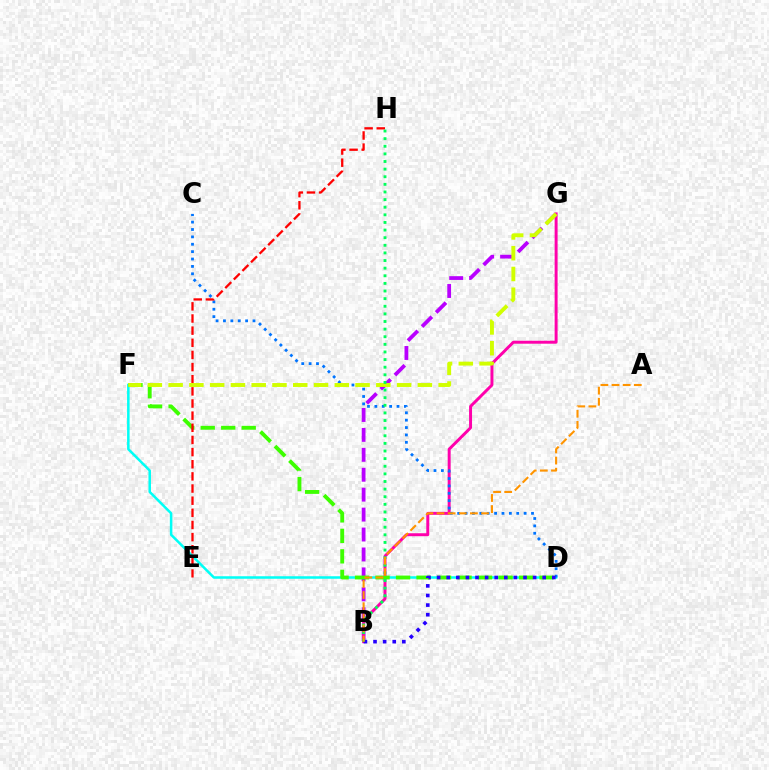{('B', 'G'): [{'color': '#b900ff', 'line_style': 'dashed', 'thickness': 2.71}, {'color': '#ff00ac', 'line_style': 'solid', 'thickness': 2.13}], ('D', 'F'): [{'color': '#00fff6', 'line_style': 'solid', 'thickness': 1.81}, {'color': '#3dff00', 'line_style': 'dashed', 'thickness': 2.78}], ('C', 'D'): [{'color': '#0074ff', 'line_style': 'dotted', 'thickness': 2.01}], ('E', 'H'): [{'color': '#ff0000', 'line_style': 'dashed', 'thickness': 1.65}], ('F', 'G'): [{'color': '#d1ff00', 'line_style': 'dashed', 'thickness': 2.82}], ('B', 'D'): [{'color': '#2500ff', 'line_style': 'dotted', 'thickness': 2.61}], ('B', 'H'): [{'color': '#00ff5c', 'line_style': 'dotted', 'thickness': 2.07}], ('A', 'B'): [{'color': '#ff9400', 'line_style': 'dashed', 'thickness': 1.51}]}